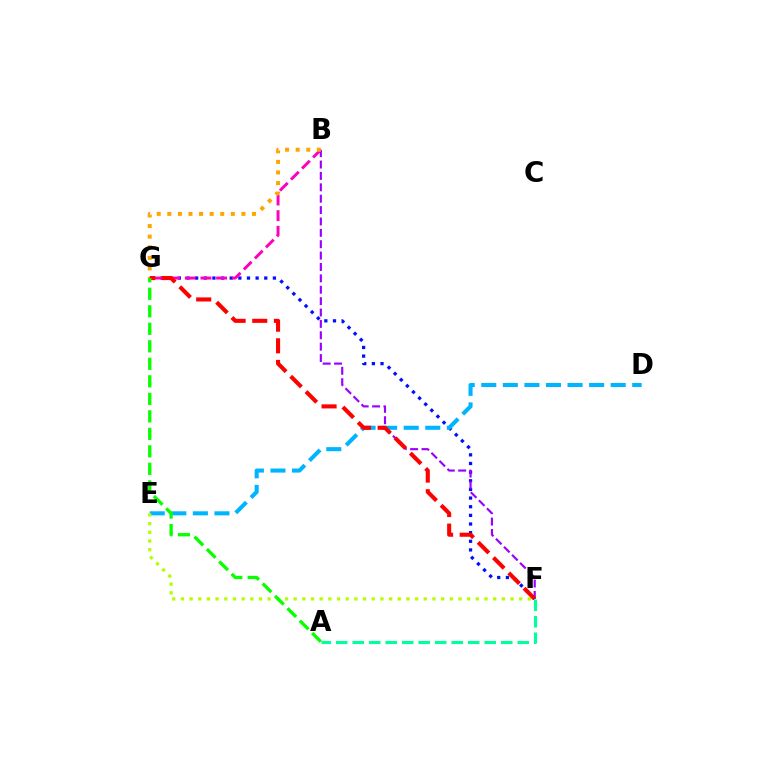{('F', 'G'): [{'color': '#0010ff', 'line_style': 'dotted', 'thickness': 2.35}, {'color': '#ff0000', 'line_style': 'dashed', 'thickness': 2.94}], ('B', 'G'): [{'color': '#ff00bd', 'line_style': 'dashed', 'thickness': 2.12}, {'color': '#ffa500', 'line_style': 'dotted', 'thickness': 2.88}], ('D', 'E'): [{'color': '#00b5ff', 'line_style': 'dashed', 'thickness': 2.93}], ('E', 'F'): [{'color': '#b3ff00', 'line_style': 'dotted', 'thickness': 2.36}], ('B', 'F'): [{'color': '#9b00ff', 'line_style': 'dashed', 'thickness': 1.55}], ('A', 'F'): [{'color': '#00ff9d', 'line_style': 'dashed', 'thickness': 2.24}], ('A', 'G'): [{'color': '#08ff00', 'line_style': 'dashed', 'thickness': 2.38}]}